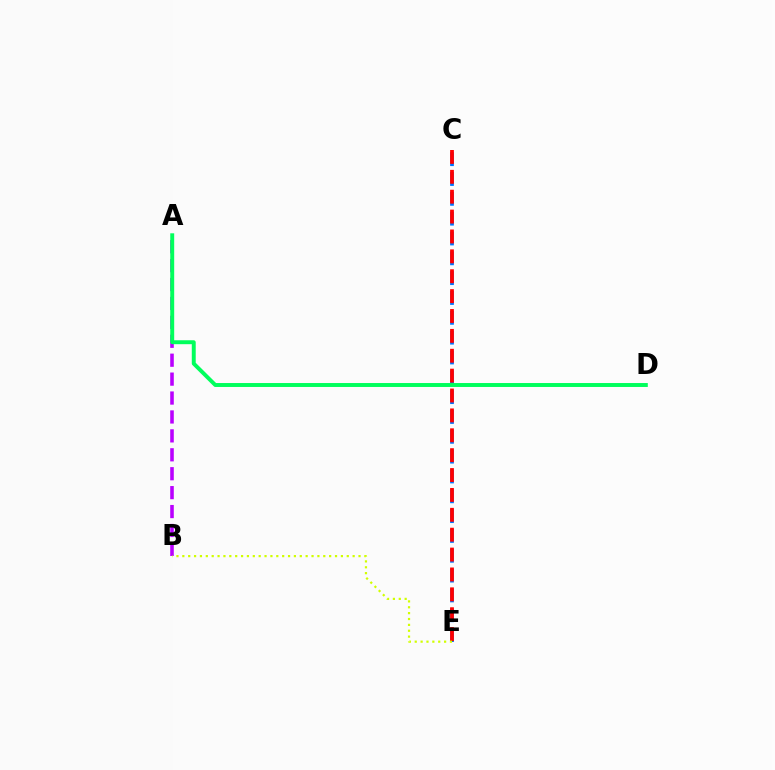{('A', 'B'): [{'color': '#b900ff', 'line_style': 'dashed', 'thickness': 2.57}], ('C', 'E'): [{'color': '#0074ff', 'line_style': 'dashed', 'thickness': 2.69}, {'color': '#ff0000', 'line_style': 'dashed', 'thickness': 2.7}], ('A', 'D'): [{'color': '#00ff5c', 'line_style': 'solid', 'thickness': 2.83}], ('B', 'E'): [{'color': '#d1ff00', 'line_style': 'dotted', 'thickness': 1.6}]}